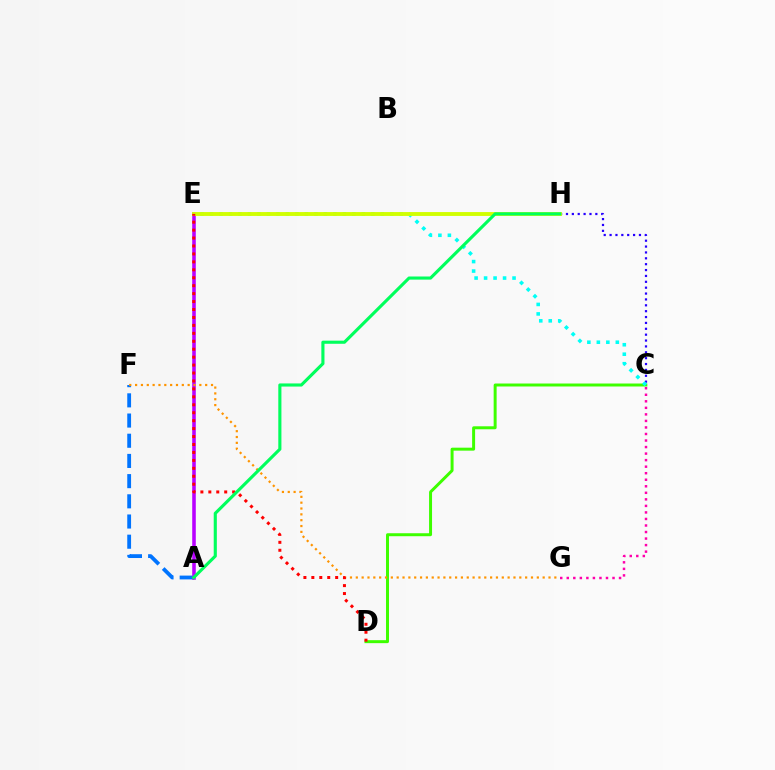{('C', 'H'): [{'color': '#2500ff', 'line_style': 'dotted', 'thickness': 1.6}], ('A', 'F'): [{'color': '#0074ff', 'line_style': 'dashed', 'thickness': 2.74}], ('C', 'D'): [{'color': '#3dff00', 'line_style': 'solid', 'thickness': 2.14}], ('C', 'E'): [{'color': '#00fff6', 'line_style': 'dotted', 'thickness': 2.58}], ('A', 'E'): [{'color': '#b900ff', 'line_style': 'solid', 'thickness': 2.56}], ('E', 'H'): [{'color': '#d1ff00', 'line_style': 'solid', 'thickness': 2.78}], ('C', 'G'): [{'color': '#ff00ac', 'line_style': 'dotted', 'thickness': 1.78}], ('F', 'G'): [{'color': '#ff9400', 'line_style': 'dotted', 'thickness': 1.59}], ('D', 'E'): [{'color': '#ff0000', 'line_style': 'dotted', 'thickness': 2.16}], ('A', 'H'): [{'color': '#00ff5c', 'line_style': 'solid', 'thickness': 2.25}]}